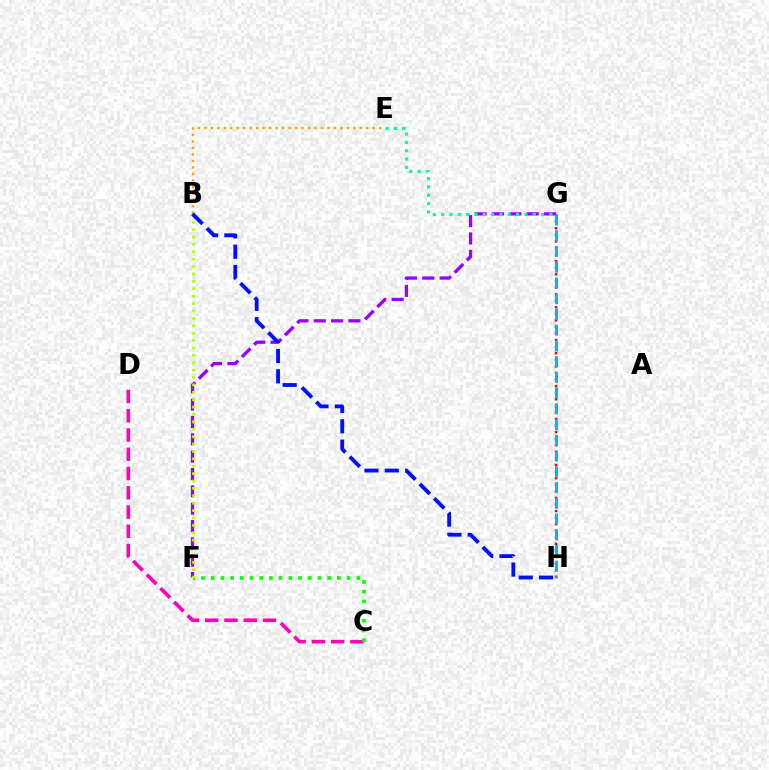{('C', 'D'): [{'color': '#ff00bd', 'line_style': 'dashed', 'thickness': 2.62}], ('G', 'H'): [{'color': '#ff0000', 'line_style': 'dotted', 'thickness': 1.79}, {'color': '#00b5ff', 'line_style': 'dashed', 'thickness': 2.14}], ('B', 'E'): [{'color': '#ffa500', 'line_style': 'dotted', 'thickness': 1.76}], ('F', 'G'): [{'color': '#9b00ff', 'line_style': 'dashed', 'thickness': 2.36}], ('C', 'F'): [{'color': '#08ff00', 'line_style': 'dotted', 'thickness': 2.64}], ('E', 'G'): [{'color': '#00ff9d', 'line_style': 'dotted', 'thickness': 2.26}], ('B', 'F'): [{'color': '#b3ff00', 'line_style': 'dotted', 'thickness': 2.01}], ('B', 'H'): [{'color': '#0010ff', 'line_style': 'dashed', 'thickness': 2.76}]}